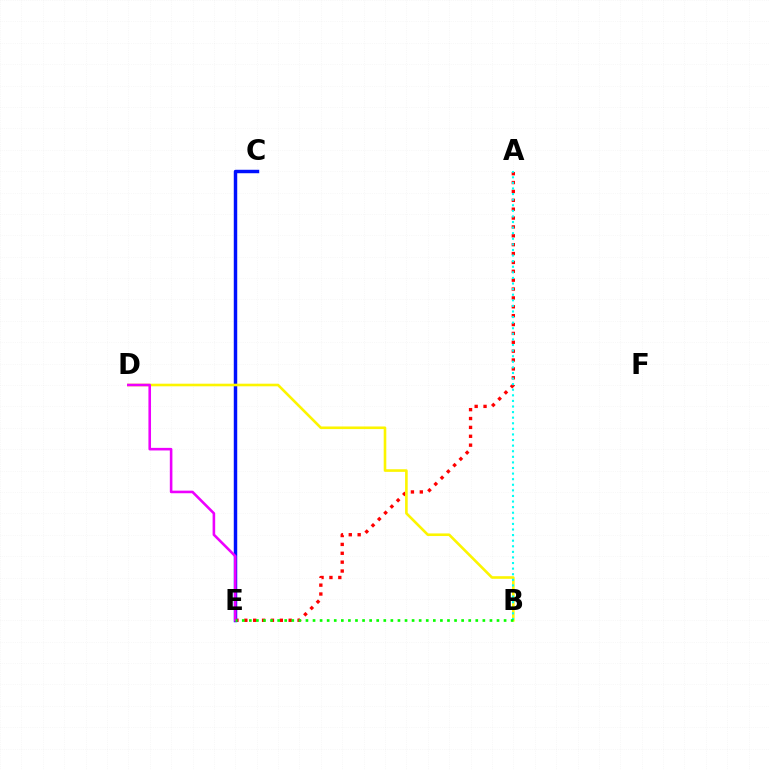{('A', 'E'): [{'color': '#ff0000', 'line_style': 'dotted', 'thickness': 2.41}], ('C', 'E'): [{'color': '#0010ff', 'line_style': 'solid', 'thickness': 2.48}], ('B', 'D'): [{'color': '#fcf500', 'line_style': 'solid', 'thickness': 1.88}], ('A', 'B'): [{'color': '#00fff6', 'line_style': 'dotted', 'thickness': 1.52}], ('D', 'E'): [{'color': '#ee00ff', 'line_style': 'solid', 'thickness': 1.87}], ('B', 'E'): [{'color': '#08ff00', 'line_style': 'dotted', 'thickness': 1.92}]}